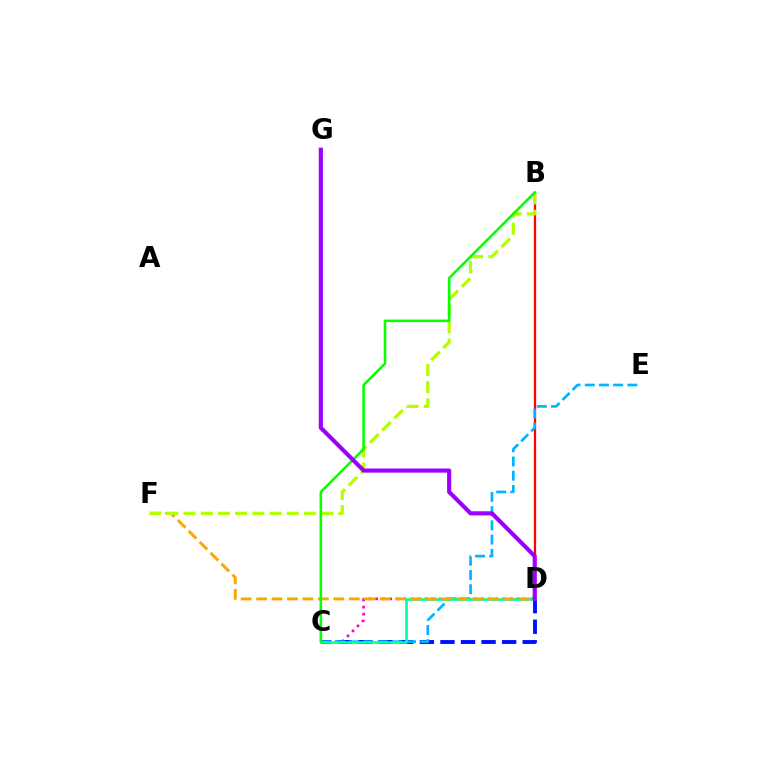{('C', 'D'): [{'color': '#ff00bd', 'line_style': 'dotted', 'thickness': 1.92}, {'color': '#0010ff', 'line_style': 'dashed', 'thickness': 2.79}, {'color': '#00ff9d', 'line_style': 'solid', 'thickness': 1.9}], ('B', 'D'): [{'color': '#ff0000', 'line_style': 'solid', 'thickness': 1.65}], ('C', 'E'): [{'color': '#00b5ff', 'line_style': 'dashed', 'thickness': 1.93}], ('D', 'F'): [{'color': '#ffa500', 'line_style': 'dashed', 'thickness': 2.1}], ('B', 'F'): [{'color': '#b3ff00', 'line_style': 'dashed', 'thickness': 2.34}], ('B', 'C'): [{'color': '#08ff00', 'line_style': 'solid', 'thickness': 1.86}], ('D', 'G'): [{'color': '#9b00ff', 'line_style': 'solid', 'thickness': 2.98}]}